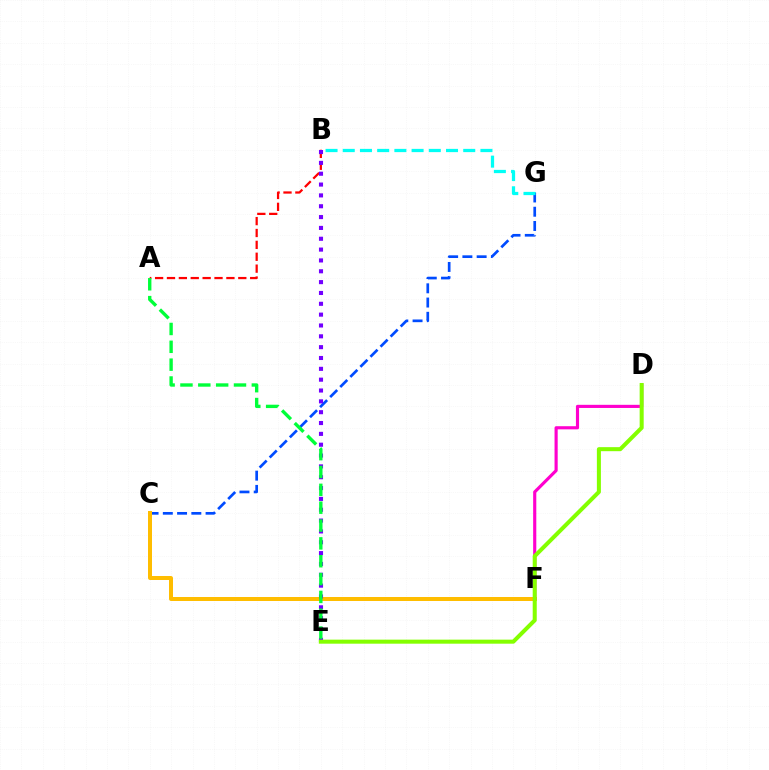{('C', 'G'): [{'color': '#004bff', 'line_style': 'dashed', 'thickness': 1.94}], ('C', 'F'): [{'color': '#ffbd00', 'line_style': 'solid', 'thickness': 2.88}], ('B', 'G'): [{'color': '#00fff6', 'line_style': 'dashed', 'thickness': 2.34}], ('D', 'F'): [{'color': '#ff00cf', 'line_style': 'solid', 'thickness': 2.26}], ('A', 'B'): [{'color': '#ff0000', 'line_style': 'dashed', 'thickness': 1.61}], ('B', 'E'): [{'color': '#7200ff', 'line_style': 'dotted', 'thickness': 2.95}], ('D', 'E'): [{'color': '#84ff00', 'line_style': 'solid', 'thickness': 2.91}], ('A', 'E'): [{'color': '#00ff39', 'line_style': 'dashed', 'thickness': 2.42}]}